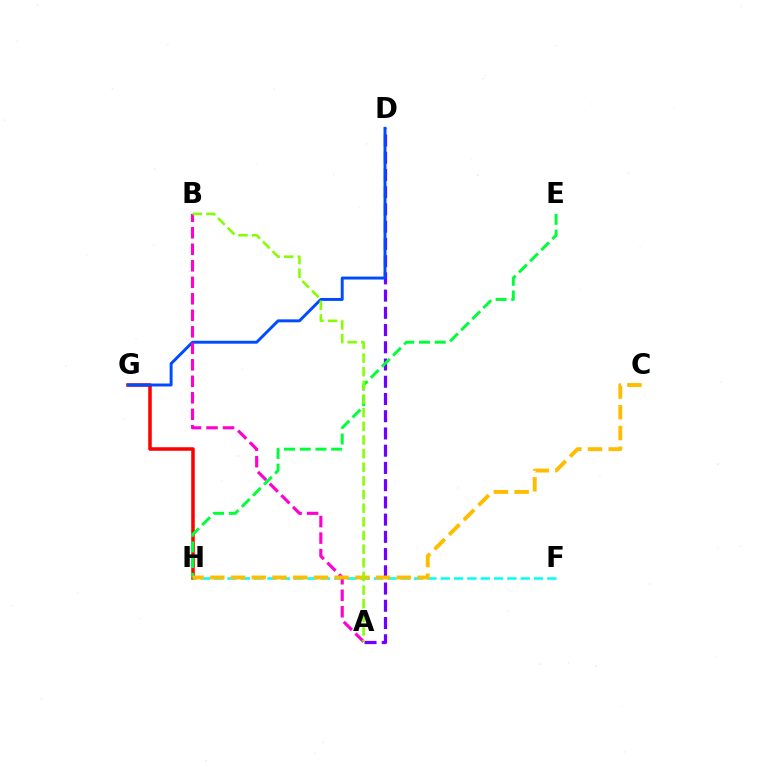{('G', 'H'): [{'color': '#ff0000', 'line_style': 'solid', 'thickness': 2.54}], ('F', 'H'): [{'color': '#00fff6', 'line_style': 'dashed', 'thickness': 1.81}], ('A', 'D'): [{'color': '#7200ff', 'line_style': 'dashed', 'thickness': 2.34}], ('E', 'H'): [{'color': '#00ff39', 'line_style': 'dashed', 'thickness': 2.14}], ('D', 'G'): [{'color': '#004bff', 'line_style': 'solid', 'thickness': 2.12}], ('A', 'B'): [{'color': '#ff00cf', 'line_style': 'dashed', 'thickness': 2.24}, {'color': '#84ff00', 'line_style': 'dashed', 'thickness': 1.85}], ('C', 'H'): [{'color': '#ffbd00', 'line_style': 'dashed', 'thickness': 2.81}]}